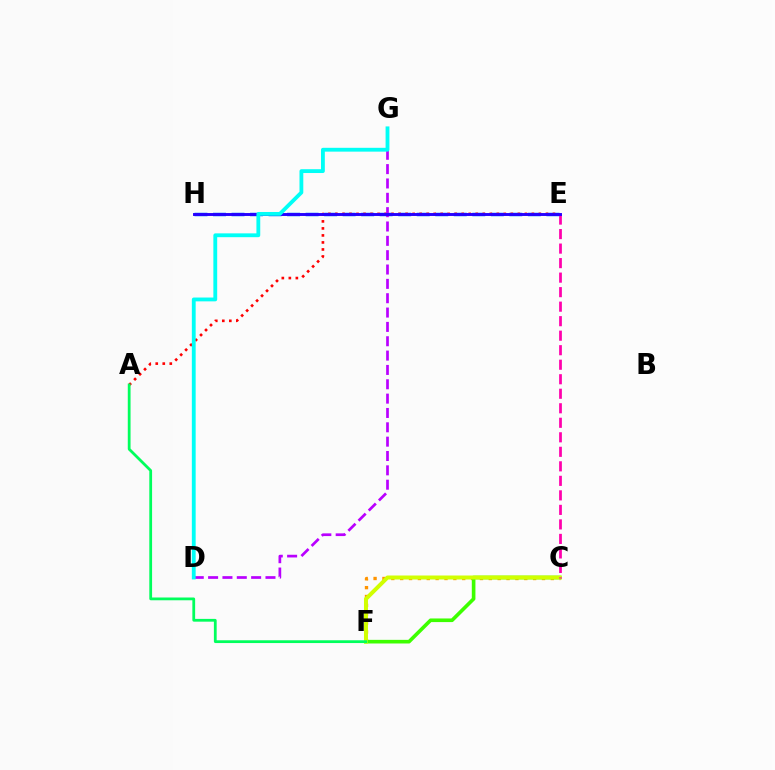{('E', 'H'): [{'color': '#0074ff', 'line_style': 'dashed', 'thickness': 2.52}, {'color': '#2500ff', 'line_style': 'solid', 'thickness': 2.1}], ('C', 'F'): [{'color': '#ff9400', 'line_style': 'dotted', 'thickness': 2.41}, {'color': '#3dff00', 'line_style': 'solid', 'thickness': 2.61}, {'color': '#d1ff00', 'line_style': 'solid', 'thickness': 2.87}], ('C', 'E'): [{'color': '#ff00ac', 'line_style': 'dashed', 'thickness': 1.97}], ('A', 'E'): [{'color': '#ff0000', 'line_style': 'dotted', 'thickness': 1.91}], ('D', 'G'): [{'color': '#b900ff', 'line_style': 'dashed', 'thickness': 1.95}, {'color': '#00fff6', 'line_style': 'solid', 'thickness': 2.75}], ('A', 'F'): [{'color': '#00ff5c', 'line_style': 'solid', 'thickness': 2.0}]}